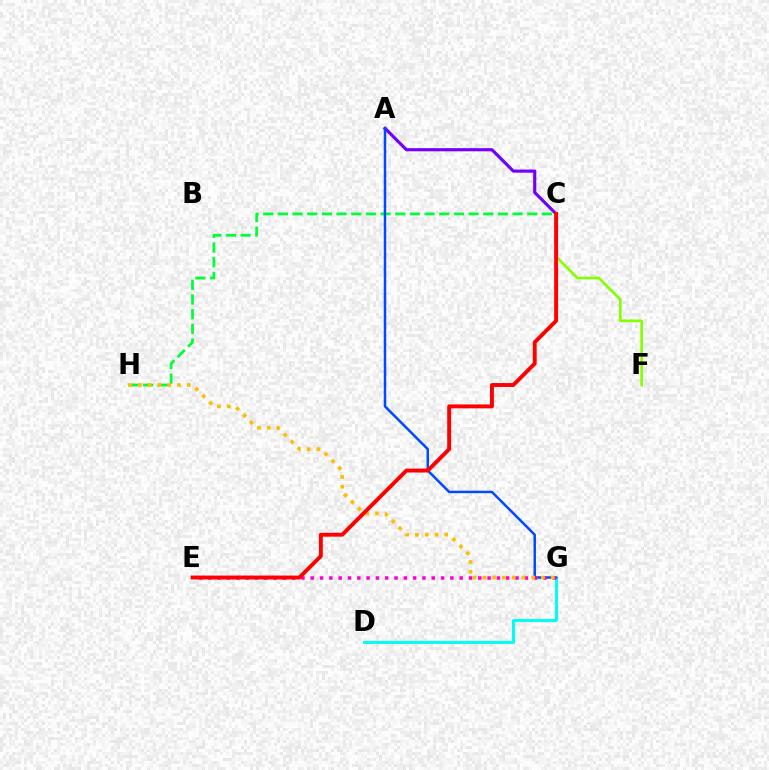{('C', 'H'): [{'color': '#00ff39', 'line_style': 'dashed', 'thickness': 1.99}], ('A', 'C'): [{'color': '#7200ff', 'line_style': 'solid', 'thickness': 2.27}], ('D', 'G'): [{'color': '#00fff6', 'line_style': 'solid', 'thickness': 2.15}], ('A', 'G'): [{'color': '#004bff', 'line_style': 'solid', 'thickness': 1.8}], ('E', 'G'): [{'color': '#ff00cf', 'line_style': 'dotted', 'thickness': 2.53}], ('C', 'F'): [{'color': '#84ff00', 'line_style': 'solid', 'thickness': 1.92}], ('G', 'H'): [{'color': '#ffbd00', 'line_style': 'dotted', 'thickness': 2.65}], ('C', 'E'): [{'color': '#ff0000', 'line_style': 'solid', 'thickness': 2.82}]}